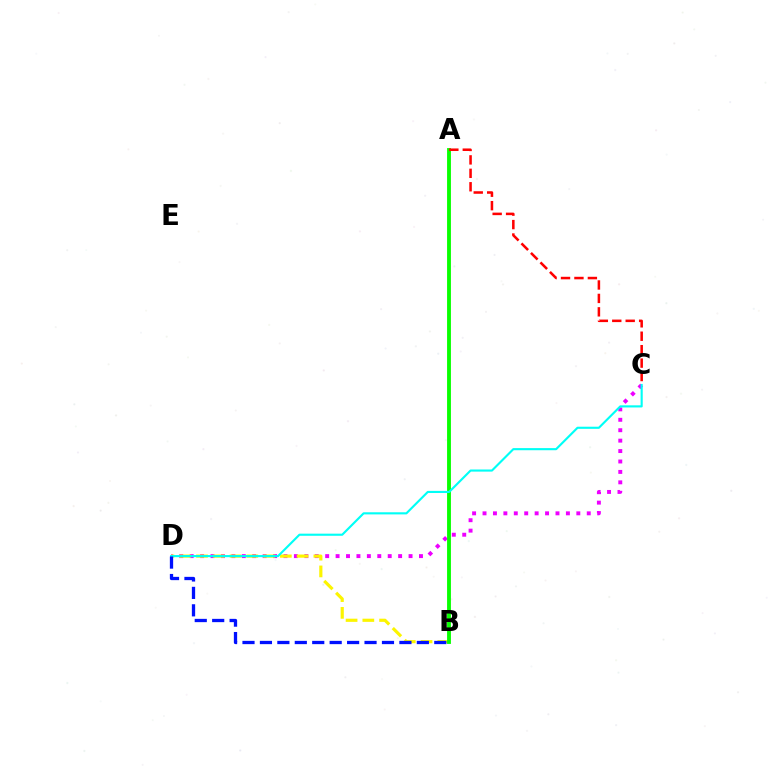{('C', 'D'): [{'color': '#ee00ff', 'line_style': 'dotted', 'thickness': 2.83}, {'color': '#00fff6', 'line_style': 'solid', 'thickness': 1.53}], ('B', 'D'): [{'color': '#fcf500', 'line_style': 'dashed', 'thickness': 2.28}, {'color': '#0010ff', 'line_style': 'dashed', 'thickness': 2.37}], ('A', 'B'): [{'color': '#08ff00', 'line_style': 'solid', 'thickness': 2.77}], ('A', 'C'): [{'color': '#ff0000', 'line_style': 'dashed', 'thickness': 1.82}]}